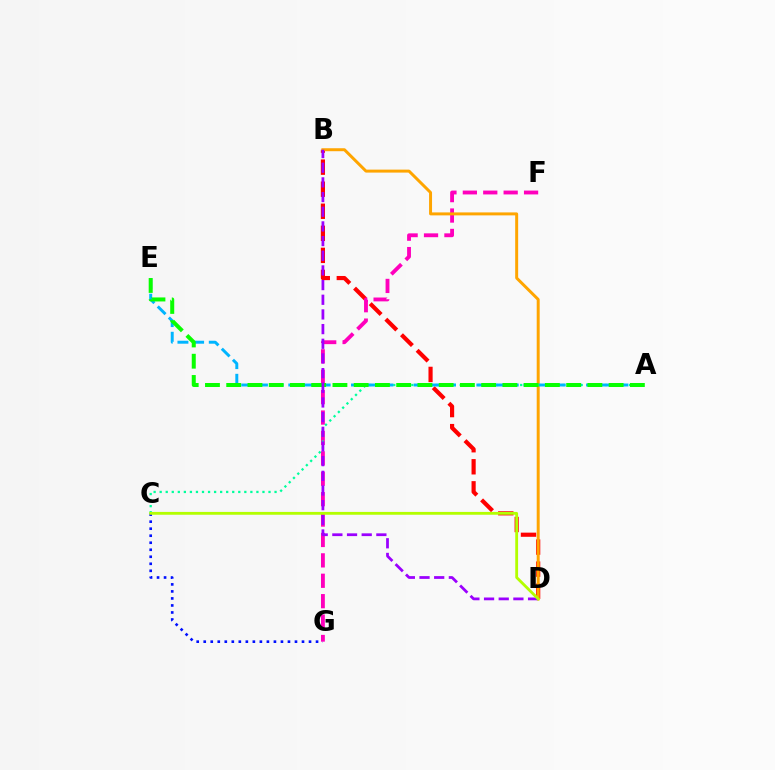{('C', 'G'): [{'color': '#0010ff', 'line_style': 'dotted', 'thickness': 1.91}], ('B', 'D'): [{'color': '#ff0000', 'line_style': 'dashed', 'thickness': 3.0}, {'color': '#ffa500', 'line_style': 'solid', 'thickness': 2.14}, {'color': '#9b00ff', 'line_style': 'dashed', 'thickness': 1.99}], ('F', 'G'): [{'color': '#ff00bd', 'line_style': 'dashed', 'thickness': 2.77}], ('A', 'C'): [{'color': '#00ff9d', 'line_style': 'dotted', 'thickness': 1.64}], ('A', 'E'): [{'color': '#00b5ff', 'line_style': 'dashed', 'thickness': 2.13}, {'color': '#08ff00', 'line_style': 'dashed', 'thickness': 2.89}], ('C', 'D'): [{'color': '#b3ff00', 'line_style': 'solid', 'thickness': 2.03}]}